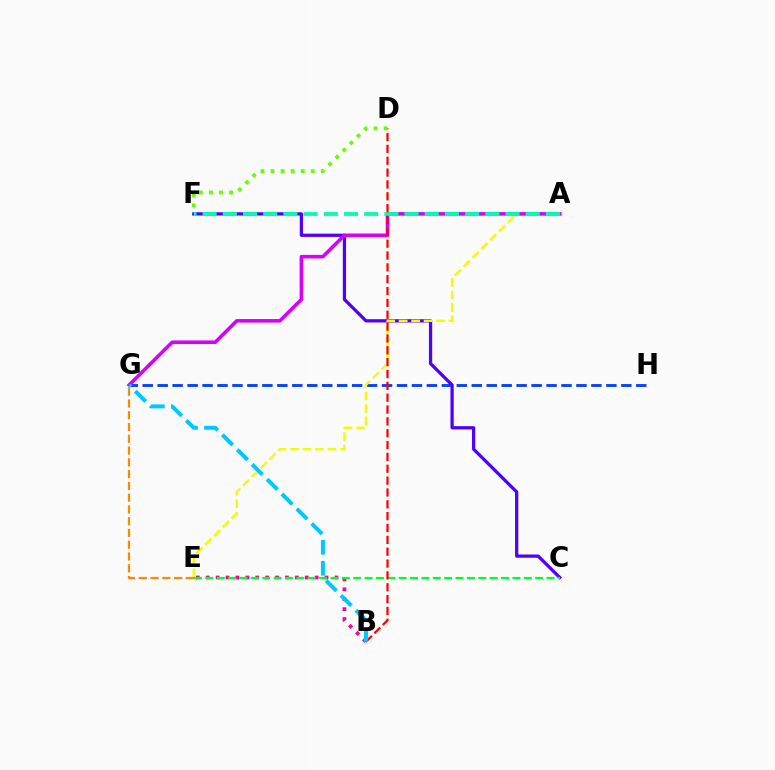{('B', 'E'): [{'color': '#ff00a0', 'line_style': 'dotted', 'thickness': 2.69}], ('G', 'H'): [{'color': '#003fff', 'line_style': 'dashed', 'thickness': 2.03}], ('C', 'F'): [{'color': '#4f00ff', 'line_style': 'solid', 'thickness': 2.34}], ('A', 'E'): [{'color': '#eeff00', 'line_style': 'dashed', 'thickness': 1.69}], ('C', 'E'): [{'color': '#00ff27', 'line_style': 'dashed', 'thickness': 1.54}], ('A', 'G'): [{'color': '#d600ff', 'line_style': 'solid', 'thickness': 2.58}], ('A', 'F'): [{'color': '#00ffaf', 'line_style': 'dashed', 'thickness': 2.74}], ('B', 'D'): [{'color': '#ff0000', 'line_style': 'dashed', 'thickness': 1.61}], ('E', 'G'): [{'color': '#ff8800', 'line_style': 'dashed', 'thickness': 1.6}], ('D', 'F'): [{'color': '#66ff00', 'line_style': 'dotted', 'thickness': 2.73}], ('B', 'G'): [{'color': '#00c7ff', 'line_style': 'dashed', 'thickness': 2.85}]}